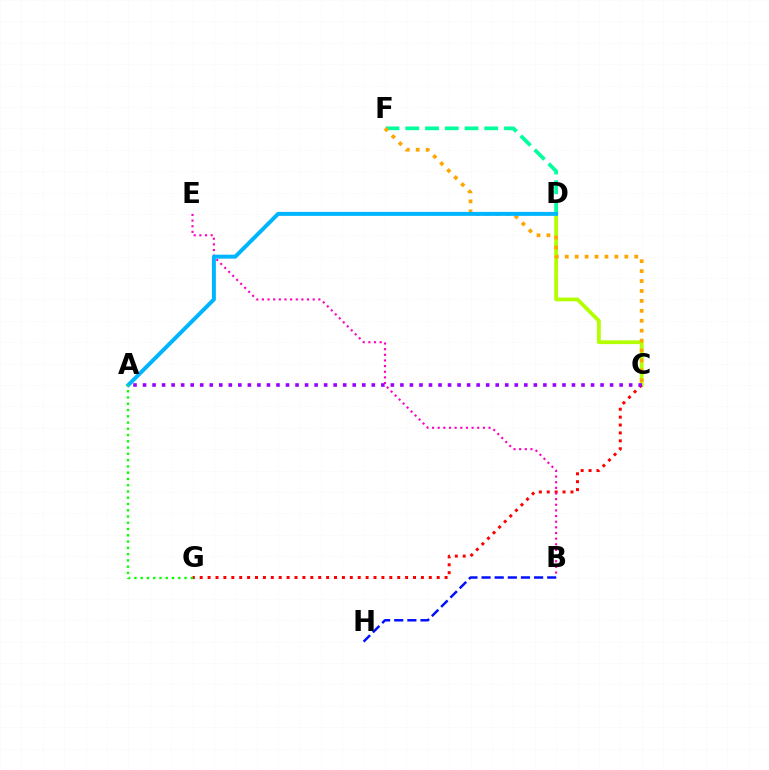{('C', 'D'): [{'color': '#b3ff00', 'line_style': 'solid', 'thickness': 2.71}], ('C', 'G'): [{'color': '#ff0000', 'line_style': 'dotted', 'thickness': 2.15}], ('B', 'E'): [{'color': '#ff00bd', 'line_style': 'dotted', 'thickness': 1.53}], ('D', 'F'): [{'color': '#00ff9d', 'line_style': 'dashed', 'thickness': 2.68}], ('C', 'F'): [{'color': '#ffa500', 'line_style': 'dotted', 'thickness': 2.7}], ('A', 'D'): [{'color': '#00b5ff', 'line_style': 'solid', 'thickness': 2.86}], ('A', 'C'): [{'color': '#9b00ff', 'line_style': 'dotted', 'thickness': 2.59}], ('B', 'H'): [{'color': '#0010ff', 'line_style': 'dashed', 'thickness': 1.78}], ('A', 'G'): [{'color': '#08ff00', 'line_style': 'dotted', 'thickness': 1.7}]}